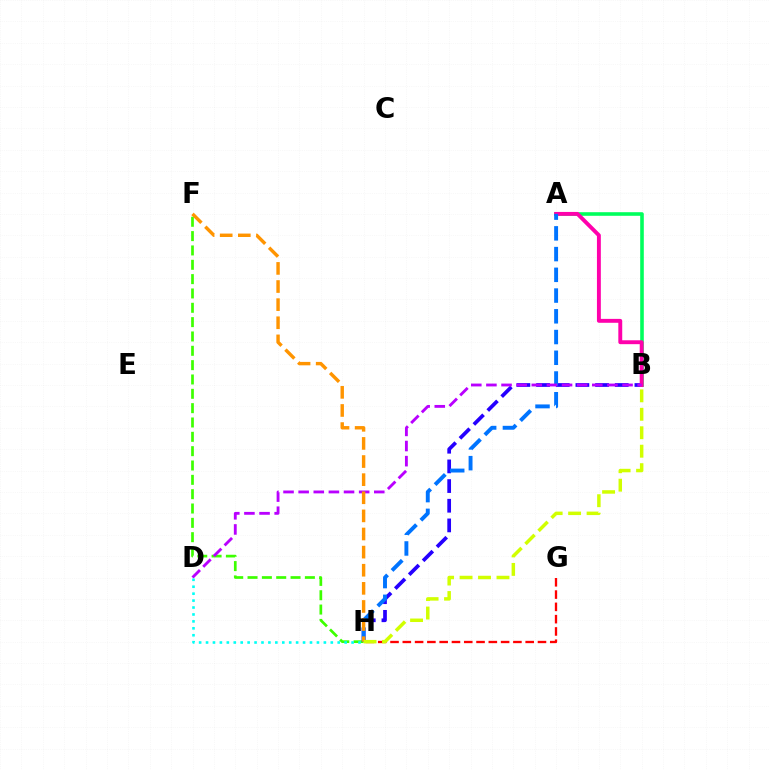{('B', 'H'): [{'color': '#2500ff', 'line_style': 'dashed', 'thickness': 2.67}, {'color': '#d1ff00', 'line_style': 'dashed', 'thickness': 2.51}], ('G', 'H'): [{'color': '#ff0000', 'line_style': 'dashed', 'thickness': 1.67}], ('F', 'H'): [{'color': '#3dff00', 'line_style': 'dashed', 'thickness': 1.95}, {'color': '#ff9400', 'line_style': 'dashed', 'thickness': 2.46}], ('A', 'B'): [{'color': '#00ff5c', 'line_style': 'solid', 'thickness': 2.59}, {'color': '#ff00ac', 'line_style': 'solid', 'thickness': 2.81}], ('A', 'H'): [{'color': '#0074ff', 'line_style': 'dashed', 'thickness': 2.82}], ('B', 'D'): [{'color': '#b900ff', 'line_style': 'dashed', 'thickness': 2.05}], ('D', 'H'): [{'color': '#00fff6', 'line_style': 'dotted', 'thickness': 1.88}]}